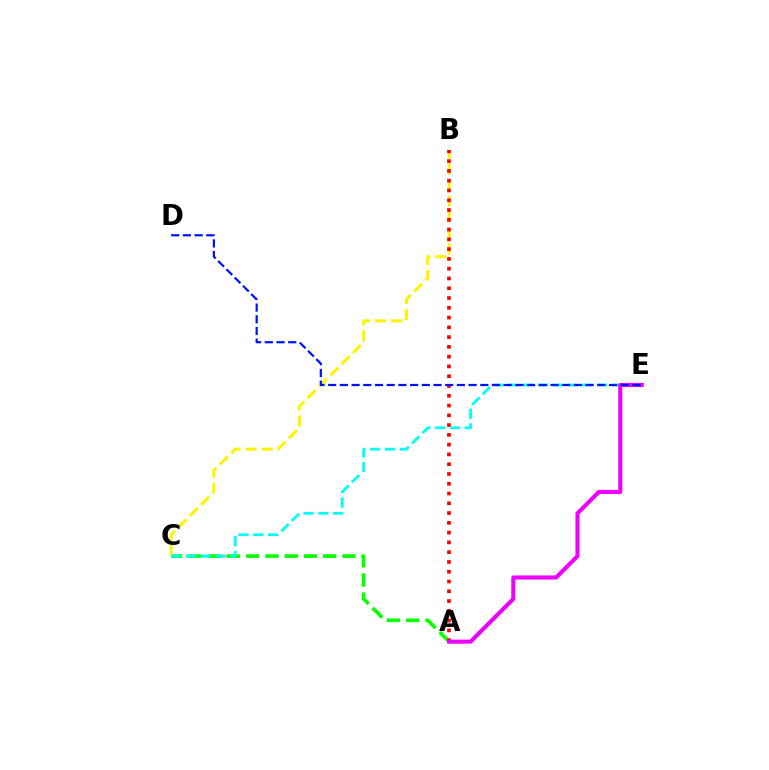{('A', 'C'): [{'color': '#08ff00', 'line_style': 'dashed', 'thickness': 2.61}], ('B', 'C'): [{'color': '#fcf500', 'line_style': 'dashed', 'thickness': 2.17}], ('A', 'B'): [{'color': '#ff0000', 'line_style': 'dotted', 'thickness': 2.66}], ('C', 'E'): [{'color': '#00fff6', 'line_style': 'dashed', 'thickness': 2.01}], ('A', 'E'): [{'color': '#ee00ff', 'line_style': 'solid', 'thickness': 2.94}], ('D', 'E'): [{'color': '#0010ff', 'line_style': 'dashed', 'thickness': 1.59}]}